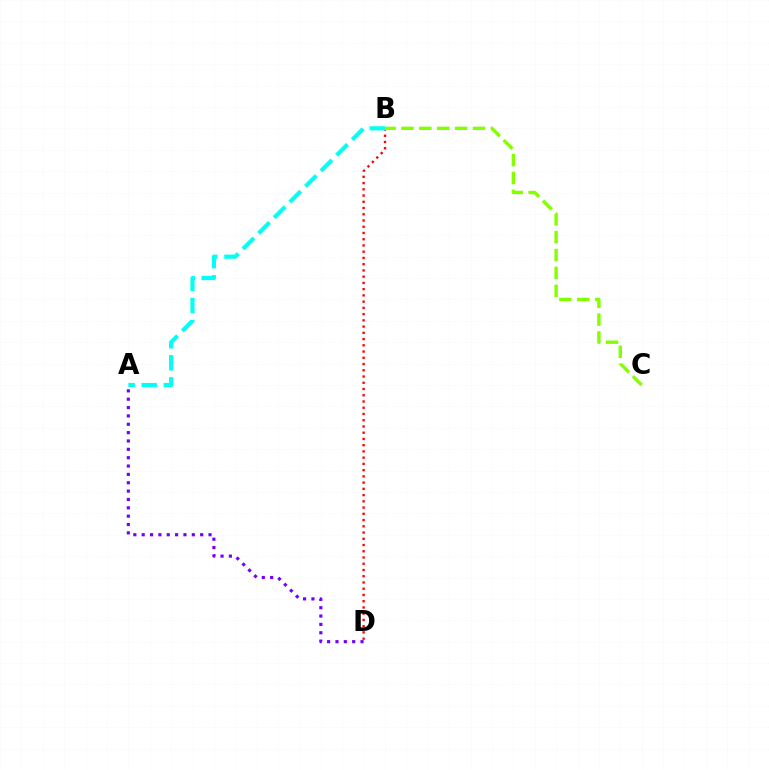{('B', 'D'): [{'color': '#ff0000', 'line_style': 'dotted', 'thickness': 1.7}], ('B', 'C'): [{'color': '#84ff00', 'line_style': 'dashed', 'thickness': 2.43}], ('A', 'B'): [{'color': '#00fff6', 'line_style': 'dashed', 'thickness': 3.0}], ('A', 'D'): [{'color': '#7200ff', 'line_style': 'dotted', 'thickness': 2.27}]}